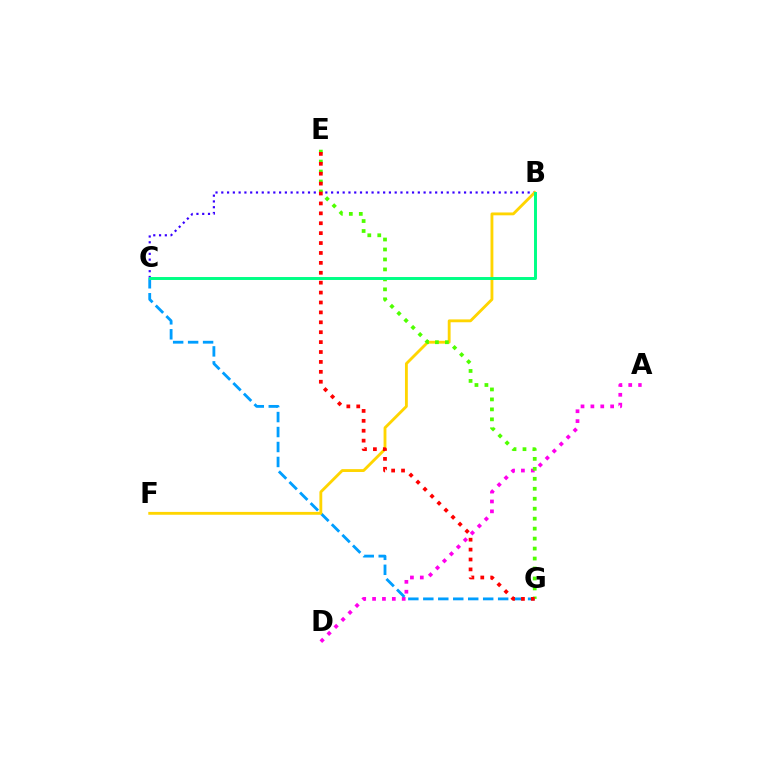{('A', 'D'): [{'color': '#ff00ed', 'line_style': 'dotted', 'thickness': 2.68}], ('B', 'C'): [{'color': '#3700ff', 'line_style': 'dotted', 'thickness': 1.57}, {'color': '#00ff86', 'line_style': 'solid', 'thickness': 2.13}], ('C', 'G'): [{'color': '#009eff', 'line_style': 'dashed', 'thickness': 2.03}], ('B', 'F'): [{'color': '#ffd500', 'line_style': 'solid', 'thickness': 2.05}], ('E', 'G'): [{'color': '#4fff00', 'line_style': 'dotted', 'thickness': 2.71}, {'color': '#ff0000', 'line_style': 'dotted', 'thickness': 2.69}]}